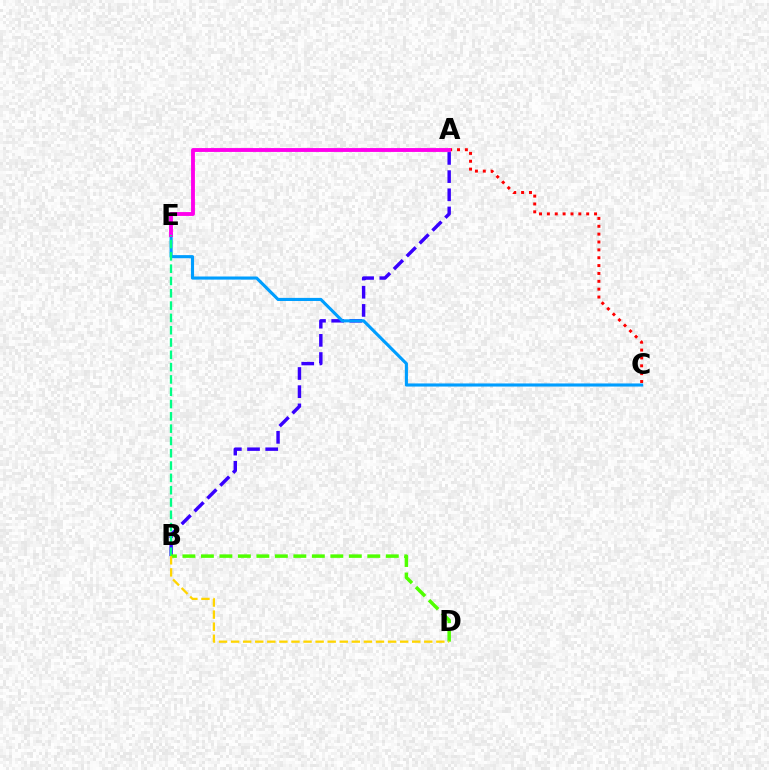{('A', 'B'): [{'color': '#3700ff', 'line_style': 'dashed', 'thickness': 2.47}], ('C', 'E'): [{'color': '#009eff', 'line_style': 'solid', 'thickness': 2.24}], ('A', 'C'): [{'color': '#ff0000', 'line_style': 'dotted', 'thickness': 2.14}], ('A', 'E'): [{'color': '#ff00ed', 'line_style': 'solid', 'thickness': 2.79}], ('B', 'E'): [{'color': '#00ff86', 'line_style': 'dashed', 'thickness': 1.67}], ('B', 'D'): [{'color': '#4fff00', 'line_style': 'dashed', 'thickness': 2.51}, {'color': '#ffd500', 'line_style': 'dashed', 'thickness': 1.64}]}